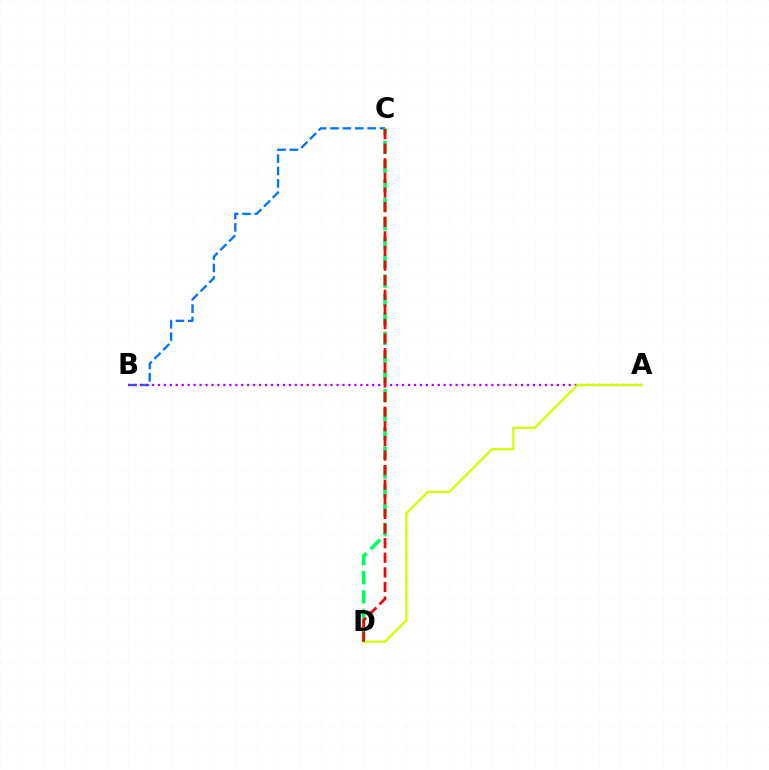{('B', 'C'): [{'color': '#0074ff', 'line_style': 'dashed', 'thickness': 1.68}], ('A', 'B'): [{'color': '#b900ff', 'line_style': 'dotted', 'thickness': 1.62}], ('A', 'D'): [{'color': '#d1ff00', 'line_style': 'solid', 'thickness': 1.65}], ('C', 'D'): [{'color': '#00ff5c', 'line_style': 'dashed', 'thickness': 2.59}, {'color': '#ff0000', 'line_style': 'dashed', 'thickness': 1.98}]}